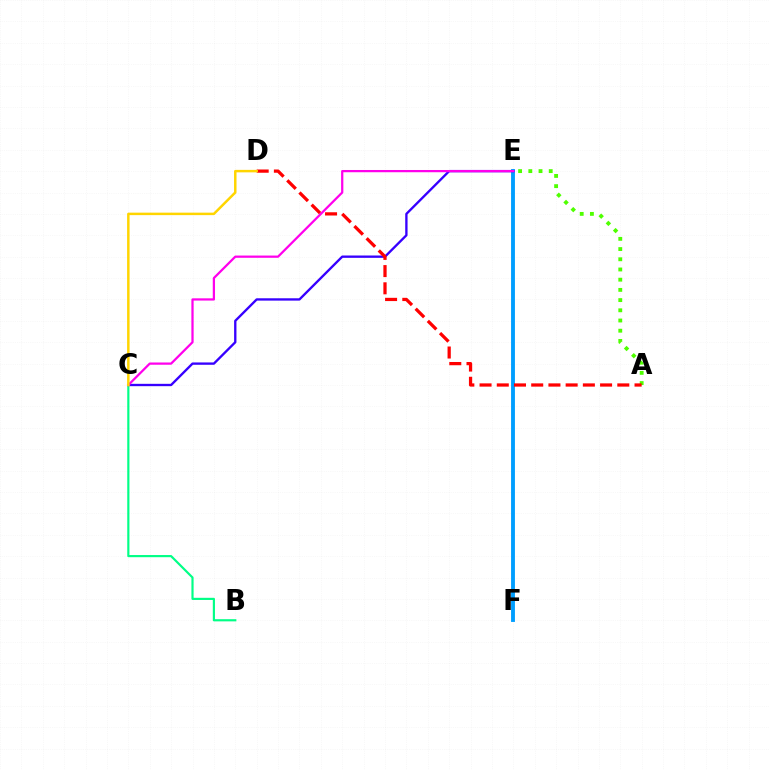{('A', 'E'): [{'color': '#4fff00', 'line_style': 'dotted', 'thickness': 2.77}], ('E', 'F'): [{'color': '#009eff', 'line_style': 'solid', 'thickness': 2.78}], ('C', 'E'): [{'color': '#3700ff', 'line_style': 'solid', 'thickness': 1.69}, {'color': '#ff00ed', 'line_style': 'solid', 'thickness': 1.62}], ('B', 'C'): [{'color': '#00ff86', 'line_style': 'solid', 'thickness': 1.56}], ('A', 'D'): [{'color': '#ff0000', 'line_style': 'dashed', 'thickness': 2.34}], ('C', 'D'): [{'color': '#ffd500', 'line_style': 'solid', 'thickness': 1.78}]}